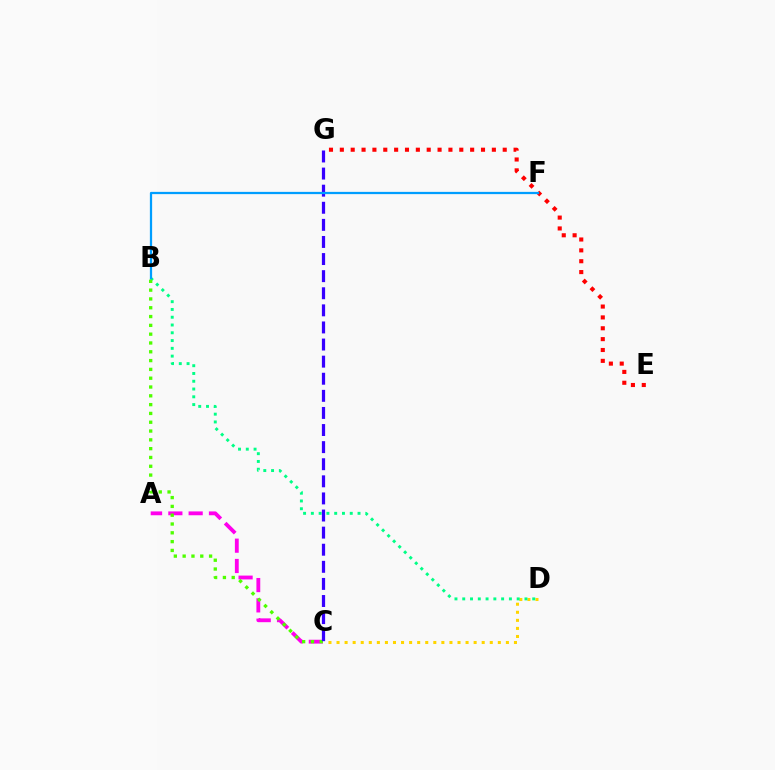{('C', 'D'): [{'color': '#ffd500', 'line_style': 'dotted', 'thickness': 2.19}], ('A', 'C'): [{'color': '#ff00ed', 'line_style': 'dashed', 'thickness': 2.76}], ('B', 'D'): [{'color': '#00ff86', 'line_style': 'dotted', 'thickness': 2.11}], ('B', 'C'): [{'color': '#4fff00', 'line_style': 'dotted', 'thickness': 2.39}], ('E', 'G'): [{'color': '#ff0000', 'line_style': 'dotted', 'thickness': 2.95}], ('C', 'G'): [{'color': '#3700ff', 'line_style': 'dashed', 'thickness': 2.32}], ('B', 'F'): [{'color': '#009eff', 'line_style': 'solid', 'thickness': 1.62}]}